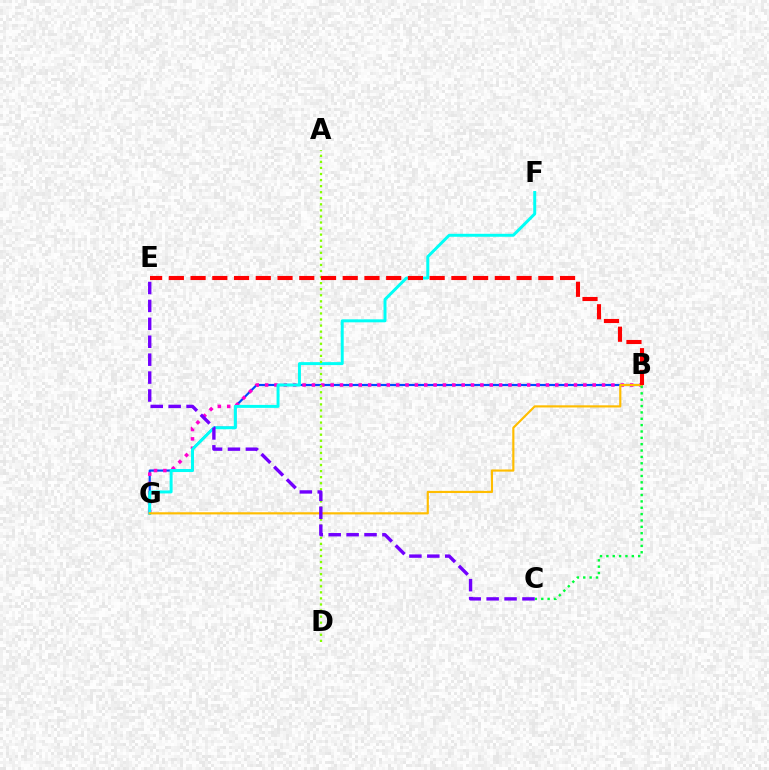{('B', 'G'): [{'color': '#004bff', 'line_style': 'solid', 'thickness': 1.57}, {'color': '#ff00cf', 'line_style': 'dotted', 'thickness': 2.54}, {'color': '#ffbd00', 'line_style': 'solid', 'thickness': 1.56}], ('F', 'G'): [{'color': '#00fff6', 'line_style': 'solid', 'thickness': 2.13}], ('A', 'D'): [{'color': '#84ff00', 'line_style': 'dotted', 'thickness': 1.65}], ('B', 'E'): [{'color': '#ff0000', 'line_style': 'dashed', 'thickness': 2.95}], ('B', 'C'): [{'color': '#00ff39', 'line_style': 'dotted', 'thickness': 1.73}], ('C', 'E'): [{'color': '#7200ff', 'line_style': 'dashed', 'thickness': 2.43}]}